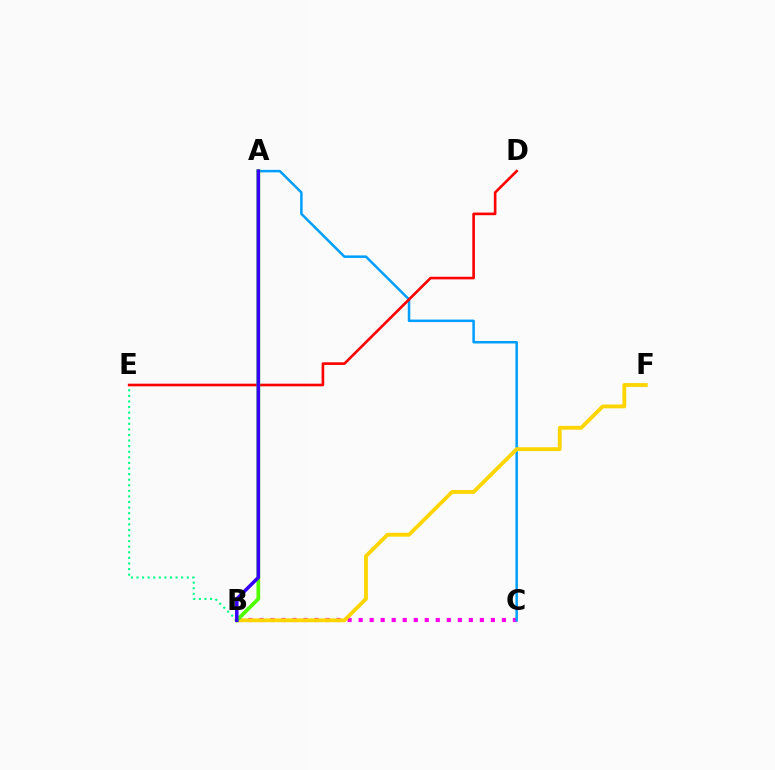{('B', 'C'): [{'color': '#ff00ed', 'line_style': 'dotted', 'thickness': 2.99}], ('B', 'E'): [{'color': '#00ff86', 'line_style': 'dotted', 'thickness': 1.52}], ('A', 'C'): [{'color': '#009eff', 'line_style': 'solid', 'thickness': 1.81}], ('B', 'F'): [{'color': '#ffd500', 'line_style': 'solid', 'thickness': 2.76}], ('D', 'E'): [{'color': '#ff0000', 'line_style': 'solid', 'thickness': 1.89}], ('A', 'B'): [{'color': '#4fff00', 'line_style': 'solid', 'thickness': 2.68}, {'color': '#3700ff', 'line_style': 'solid', 'thickness': 2.53}]}